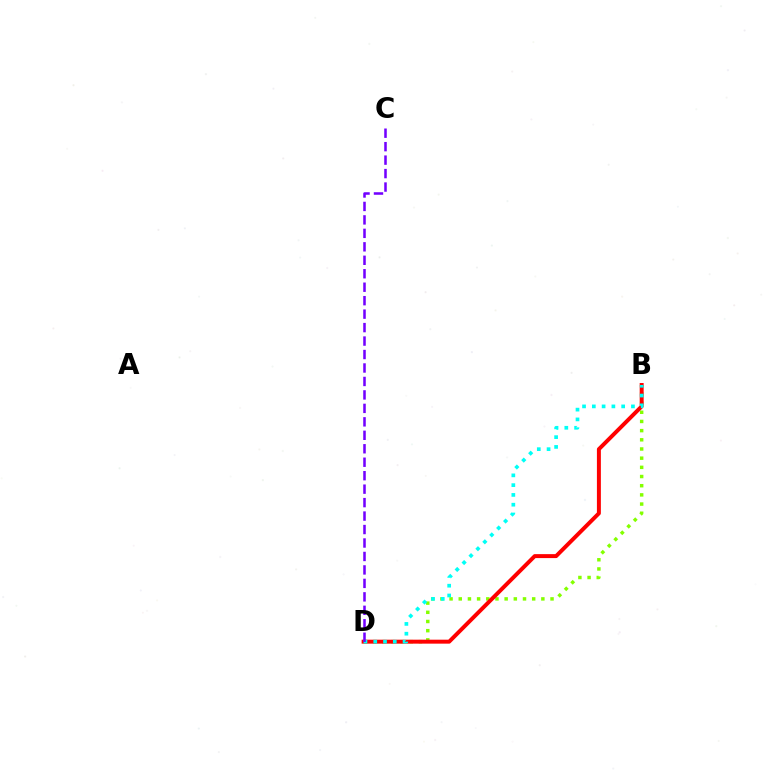{('B', 'D'): [{'color': '#84ff00', 'line_style': 'dotted', 'thickness': 2.49}, {'color': '#ff0000', 'line_style': 'solid', 'thickness': 2.86}, {'color': '#00fff6', 'line_style': 'dotted', 'thickness': 2.66}], ('C', 'D'): [{'color': '#7200ff', 'line_style': 'dashed', 'thickness': 1.83}]}